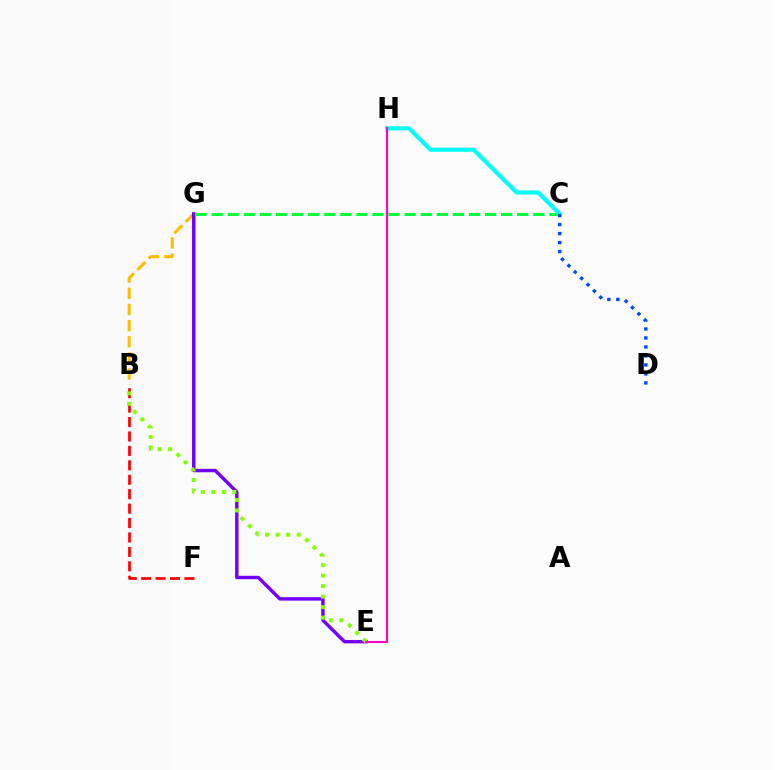{('B', 'G'): [{'color': '#ffbd00', 'line_style': 'dashed', 'thickness': 2.2}], ('E', 'G'): [{'color': '#7200ff', 'line_style': 'solid', 'thickness': 2.47}], ('C', 'G'): [{'color': '#00ff39', 'line_style': 'dashed', 'thickness': 2.18}], ('B', 'F'): [{'color': '#ff0000', 'line_style': 'dashed', 'thickness': 1.96}], ('C', 'H'): [{'color': '#00fff6', 'line_style': 'solid', 'thickness': 2.99}], ('B', 'E'): [{'color': '#84ff00', 'line_style': 'dotted', 'thickness': 2.85}], ('C', 'D'): [{'color': '#004bff', 'line_style': 'dotted', 'thickness': 2.44}], ('E', 'H'): [{'color': '#ff00cf', 'line_style': 'solid', 'thickness': 1.52}]}